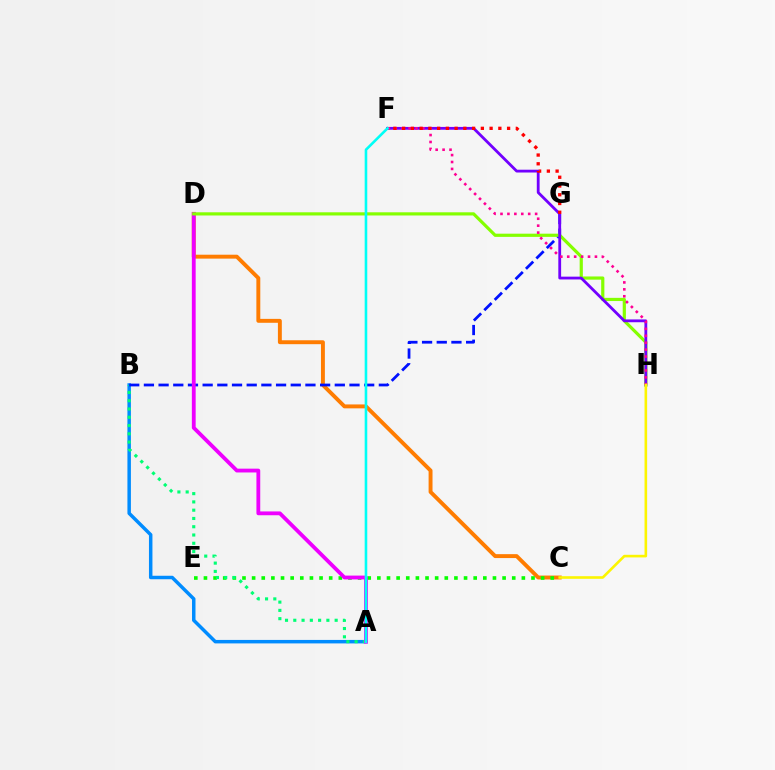{('C', 'D'): [{'color': '#ff7c00', 'line_style': 'solid', 'thickness': 2.82}], ('C', 'E'): [{'color': '#08ff00', 'line_style': 'dotted', 'thickness': 2.62}], ('A', 'B'): [{'color': '#008cff', 'line_style': 'solid', 'thickness': 2.5}, {'color': '#00ff74', 'line_style': 'dotted', 'thickness': 2.25}], ('B', 'G'): [{'color': '#0010ff', 'line_style': 'dashed', 'thickness': 1.99}], ('A', 'D'): [{'color': '#ee00ff', 'line_style': 'solid', 'thickness': 2.74}], ('D', 'H'): [{'color': '#84ff00', 'line_style': 'solid', 'thickness': 2.29}], ('F', 'H'): [{'color': '#7200ff', 'line_style': 'solid', 'thickness': 2.02}, {'color': '#ff0094', 'line_style': 'dotted', 'thickness': 1.88}], ('C', 'H'): [{'color': '#fcf500', 'line_style': 'solid', 'thickness': 1.88}], ('F', 'G'): [{'color': '#ff0000', 'line_style': 'dotted', 'thickness': 2.38}], ('A', 'F'): [{'color': '#00fff6', 'line_style': 'solid', 'thickness': 1.87}]}